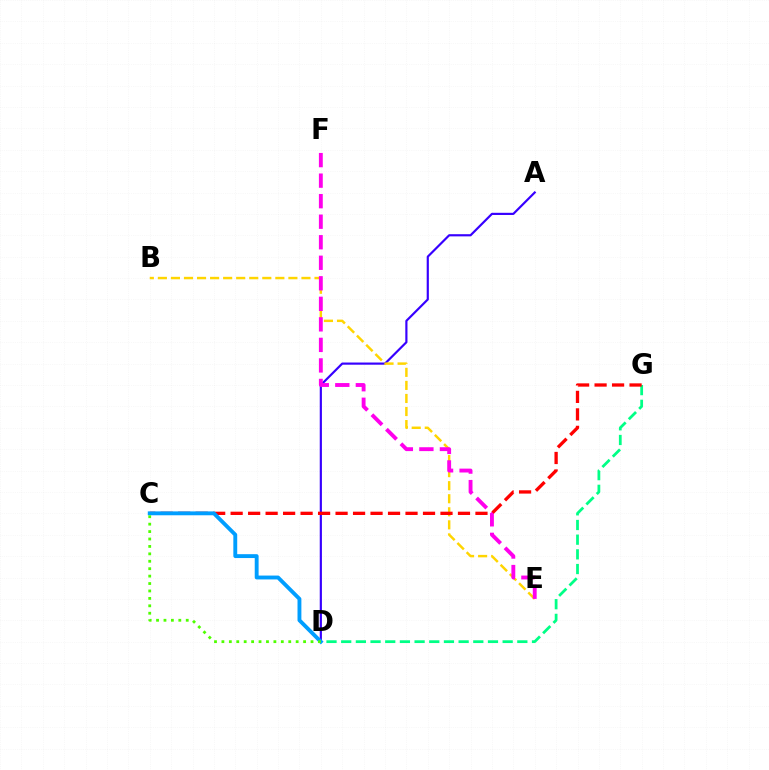{('A', 'D'): [{'color': '#3700ff', 'line_style': 'solid', 'thickness': 1.57}], ('D', 'G'): [{'color': '#00ff86', 'line_style': 'dashed', 'thickness': 1.99}], ('B', 'E'): [{'color': '#ffd500', 'line_style': 'dashed', 'thickness': 1.77}], ('E', 'F'): [{'color': '#ff00ed', 'line_style': 'dashed', 'thickness': 2.79}], ('C', 'G'): [{'color': '#ff0000', 'line_style': 'dashed', 'thickness': 2.38}], ('C', 'D'): [{'color': '#009eff', 'line_style': 'solid', 'thickness': 2.79}, {'color': '#4fff00', 'line_style': 'dotted', 'thickness': 2.02}]}